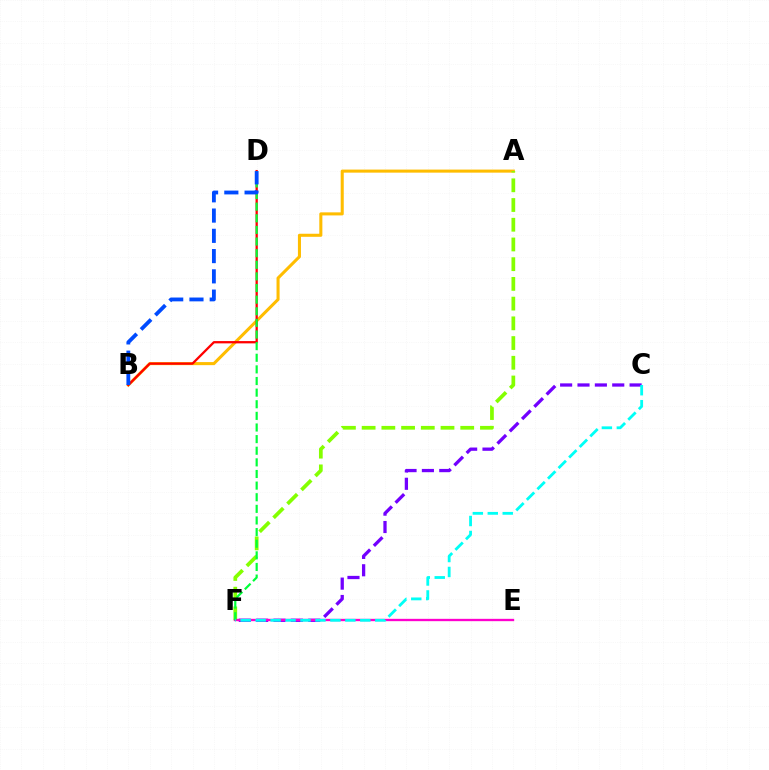{('A', 'B'): [{'color': '#ffbd00', 'line_style': 'solid', 'thickness': 2.2}], ('C', 'F'): [{'color': '#7200ff', 'line_style': 'dashed', 'thickness': 2.36}, {'color': '#00fff6', 'line_style': 'dashed', 'thickness': 2.03}], ('A', 'F'): [{'color': '#84ff00', 'line_style': 'dashed', 'thickness': 2.68}], ('E', 'F'): [{'color': '#ff00cf', 'line_style': 'solid', 'thickness': 1.68}], ('B', 'D'): [{'color': '#ff0000', 'line_style': 'solid', 'thickness': 1.65}, {'color': '#004bff', 'line_style': 'dashed', 'thickness': 2.75}], ('D', 'F'): [{'color': '#00ff39', 'line_style': 'dashed', 'thickness': 1.58}]}